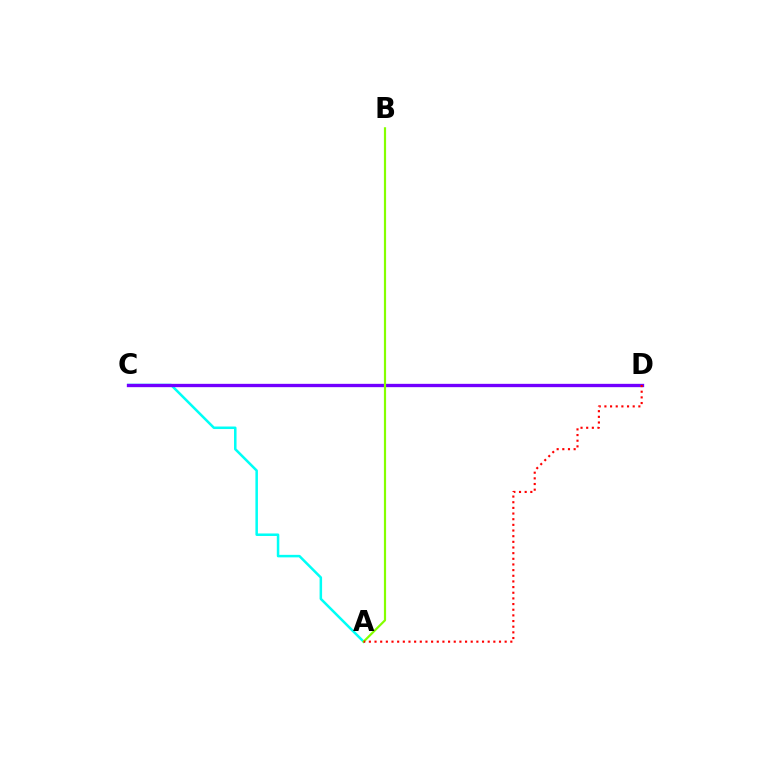{('A', 'C'): [{'color': '#00fff6', 'line_style': 'solid', 'thickness': 1.81}], ('C', 'D'): [{'color': '#7200ff', 'line_style': 'solid', 'thickness': 2.4}], ('A', 'B'): [{'color': '#84ff00', 'line_style': 'solid', 'thickness': 1.58}], ('A', 'D'): [{'color': '#ff0000', 'line_style': 'dotted', 'thickness': 1.54}]}